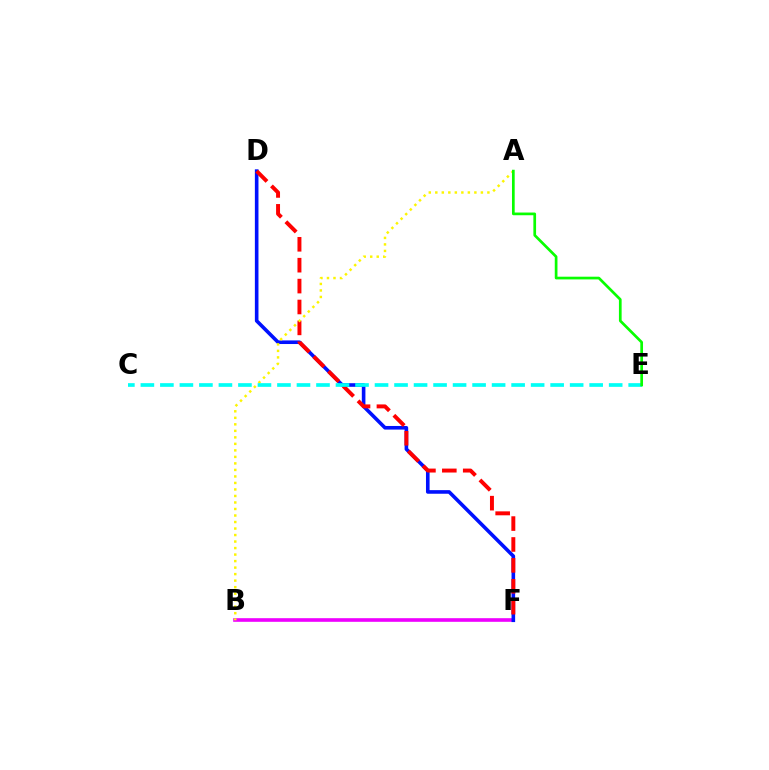{('B', 'F'): [{'color': '#ee00ff', 'line_style': 'solid', 'thickness': 2.62}], ('D', 'F'): [{'color': '#0010ff', 'line_style': 'solid', 'thickness': 2.6}, {'color': '#ff0000', 'line_style': 'dashed', 'thickness': 2.84}], ('A', 'B'): [{'color': '#fcf500', 'line_style': 'dotted', 'thickness': 1.77}], ('C', 'E'): [{'color': '#00fff6', 'line_style': 'dashed', 'thickness': 2.65}], ('A', 'E'): [{'color': '#08ff00', 'line_style': 'solid', 'thickness': 1.94}]}